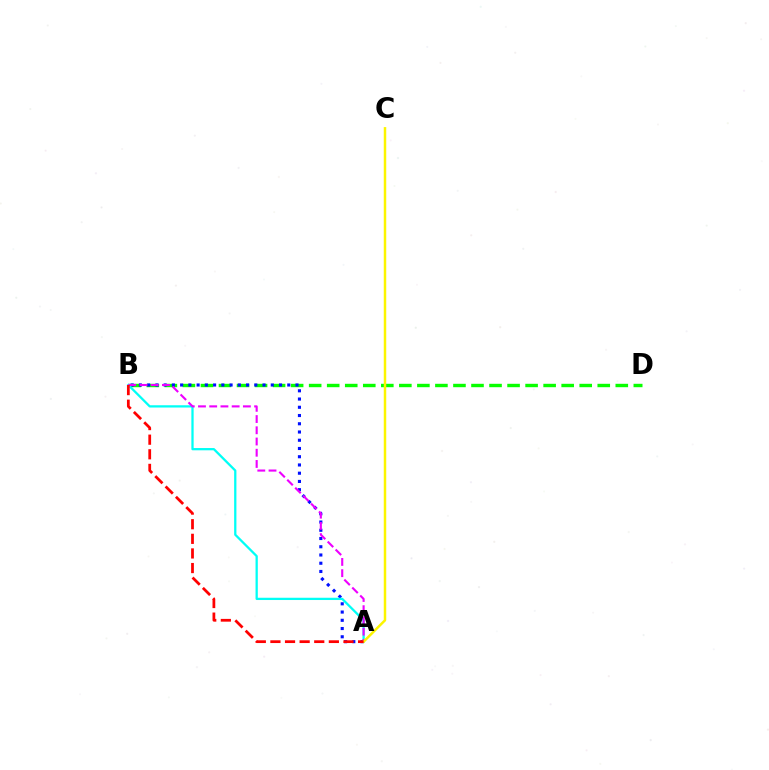{('B', 'D'): [{'color': '#08ff00', 'line_style': 'dashed', 'thickness': 2.45}], ('A', 'B'): [{'color': '#0010ff', 'line_style': 'dotted', 'thickness': 2.24}, {'color': '#00fff6', 'line_style': 'solid', 'thickness': 1.64}, {'color': '#ee00ff', 'line_style': 'dashed', 'thickness': 1.53}, {'color': '#ff0000', 'line_style': 'dashed', 'thickness': 1.98}], ('A', 'C'): [{'color': '#fcf500', 'line_style': 'solid', 'thickness': 1.79}]}